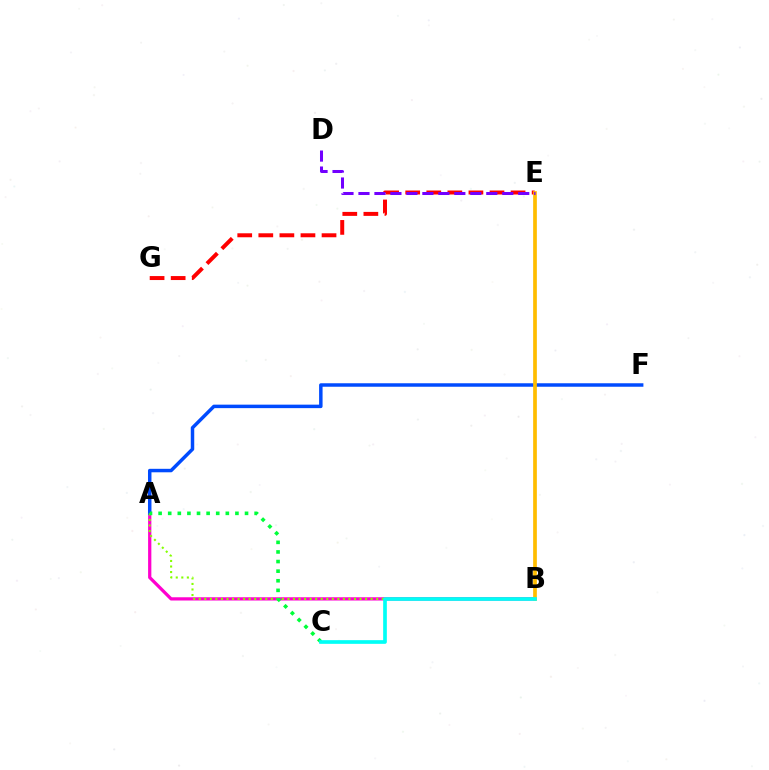{('A', 'B'): [{'color': '#ff00cf', 'line_style': 'solid', 'thickness': 2.34}, {'color': '#84ff00', 'line_style': 'dotted', 'thickness': 1.51}], ('A', 'F'): [{'color': '#004bff', 'line_style': 'solid', 'thickness': 2.5}], ('E', 'G'): [{'color': '#ff0000', 'line_style': 'dashed', 'thickness': 2.86}], ('B', 'E'): [{'color': '#ffbd00', 'line_style': 'solid', 'thickness': 2.67}], ('A', 'C'): [{'color': '#00ff39', 'line_style': 'dotted', 'thickness': 2.61}], ('B', 'C'): [{'color': '#00fff6', 'line_style': 'solid', 'thickness': 2.65}], ('D', 'E'): [{'color': '#7200ff', 'line_style': 'dashed', 'thickness': 2.17}]}